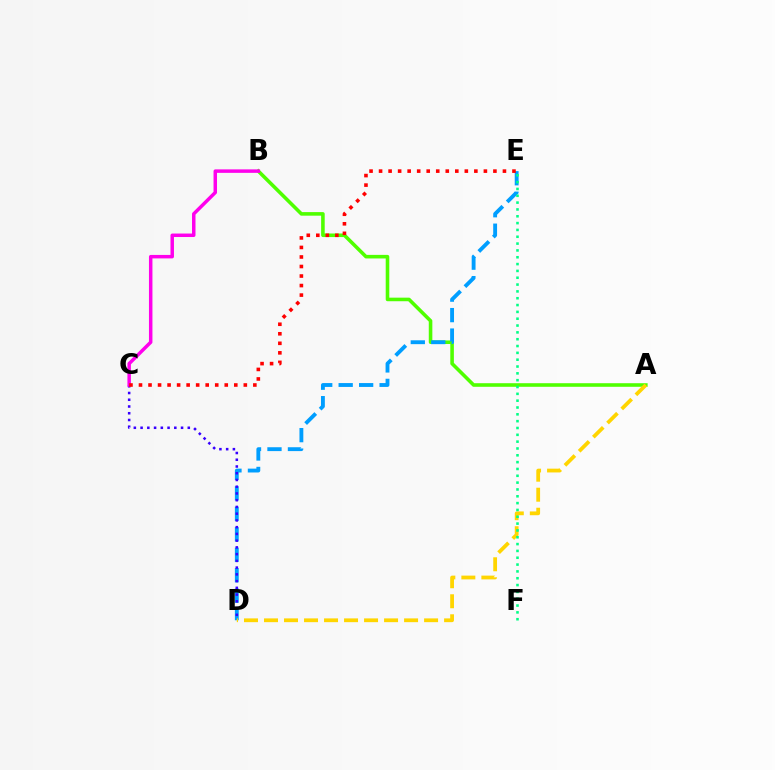{('A', 'B'): [{'color': '#4fff00', 'line_style': 'solid', 'thickness': 2.57}], ('D', 'E'): [{'color': '#009eff', 'line_style': 'dashed', 'thickness': 2.78}], ('A', 'D'): [{'color': '#ffd500', 'line_style': 'dashed', 'thickness': 2.72}], ('C', 'D'): [{'color': '#3700ff', 'line_style': 'dotted', 'thickness': 1.83}], ('B', 'C'): [{'color': '#ff00ed', 'line_style': 'solid', 'thickness': 2.5}], ('E', 'F'): [{'color': '#00ff86', 'line_style': 'dotted', 'thickness': 1.86}], ('C', 'E'): [{'color': '#ff0000', 'line_style': 'dotted', 'thickness': 2.59}]}